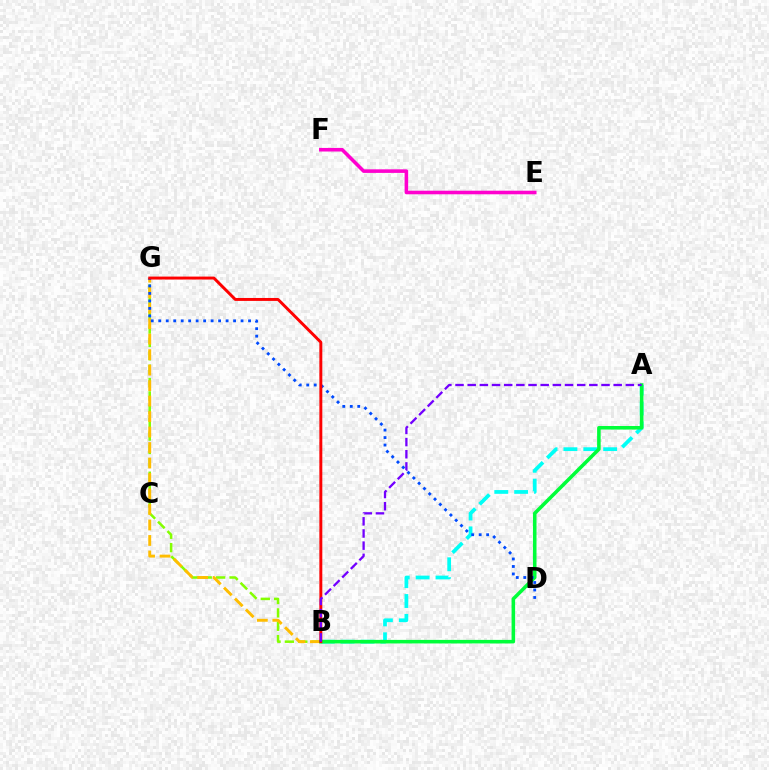{('B', 'G'): [{'color': '#84ff00', 'line_style': 'dashed', 'thickness': 1.82}, {'color': '#ffbd00', 'line_style': 'dashed', 'thickness': 2.1}, {'color': '#ff0000', 'line_style': 'solid', 'thickness': 2.12}], ('E', 'F'): [{'color': '#ff00cf', 'line_style': 'solid', 'thickness': 2.57}], ('A', 'B'): [{'color': '#00fff6', 'line_style': 'dashed', 'thickness': 2.7}, {'color': '#00ff39', 'line_style': 'solid', 'thickness': 2.56}, {'color': '#7200ff', 'line_style': 'dashed', 'thickness': 1.65}], ('D', 'G'): [{'color': '#004bff', 'line_style': 'dotted', 'thickness': 2.03}]}